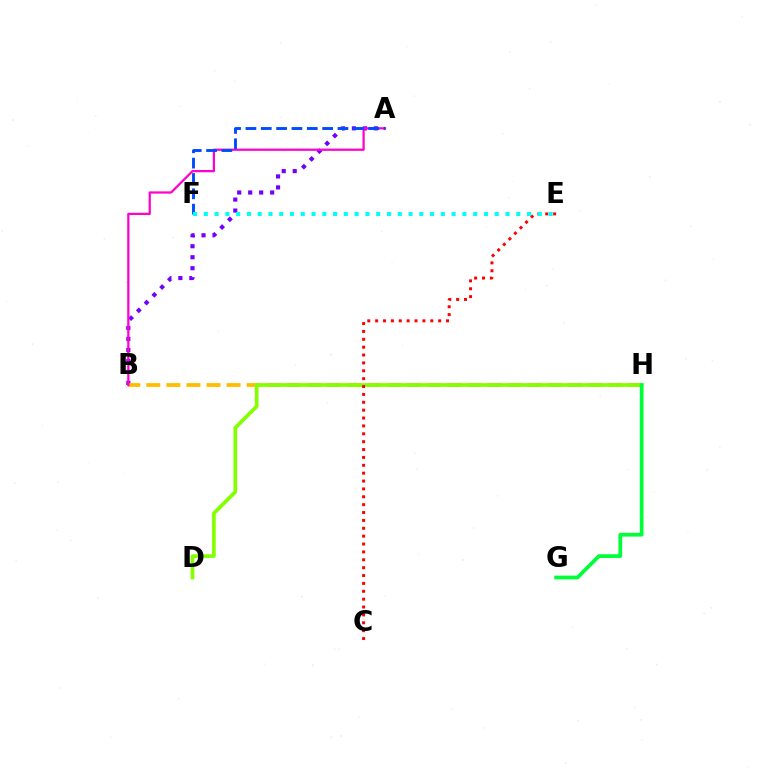{('A', 'B'): [{'color': '#7200ff', 'line_style': 'dotted', 'thickness': 2.99}, {'color': '#ff00cf', 'line_style': 'solid', 'thickness': 1.61}], ('B', 'H'): [{'color': '#ffbd00', 'line_style': 'dashed', 'thickness': 2.73}], ('D', 'H'): [{'color': '#84ff00', 'line_style': 'solid', 'thickness': 2.65}], ('C', 'E'): [{'color': '#ff0000', 'line_style': 'dotted', 'thickness': 2.14}], ('A', 'F'): [{'color': '#004bff', 'line_style': 'dashed', 'thickness': 2.08}], ('G', 'H'): [{'color': '#00ff39', 'line_style': 'solid', 'thickness': 2.7}], ('E', 'F'): [{'color': '#00fff6', 'line_style': 'dotted', 'thickness': 2.93}]}